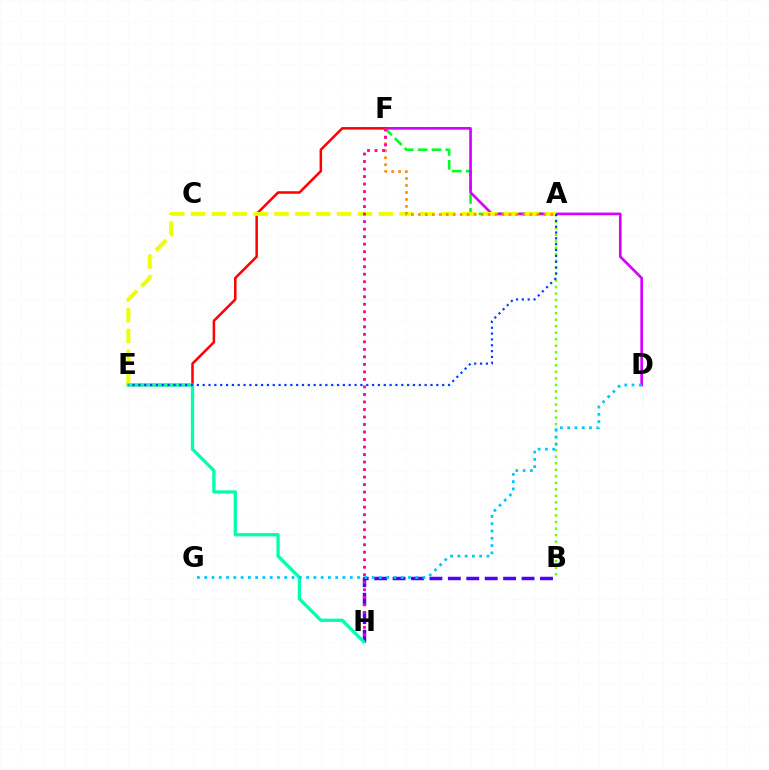{('B', 'H'): [{'color': '#4f00ff', 'line_style': 'dashed', 'thickness': 2.5}], ('A', 'F'): [{'color': '#00ff27', 'line_style': 'dashed', 'thickness': 1.89}, {'color': '#ff8800', 'line_style': 'dotted', 'thickness': 1.89}], ('A', 'B'): [{'color': '#66ff00', 'line_style': 'dotted', 'thickness': 1.77}], ('D', 'F'): [{'color': '#d600ff', 'line_style': 'solid', 'thickness': 1.91}], ('E', 'F'): [{'color': '#ff0000', 'line_style': 'solid', 'thickness': 1.82}], ('A', 'E'): [{'color': '#eeff00', 'line_style': 'dashed', 'thickness': 2.83}, {'color': '#003fff', 'line_style': 'dotted', 'thickness': 1.59}], ('F', 'H'): [{'color': '#ff00a0', 'line_style': 'dotted', 'thickness': 2.04}], ('E', 'H'): [{'color': '#00ffaf', 'line_style': 'solid', 'thickness': 2.36}], ('D', 'G'): [{'color': '#00c7ff', 'line_style': 'dotted', 'thickness': 1.98}]}